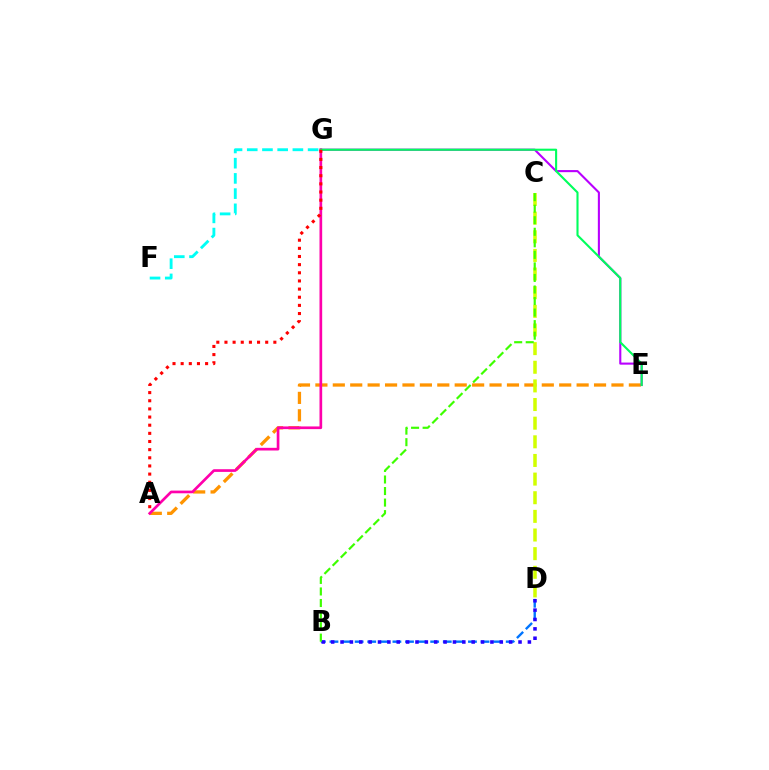{('F', 'G'): [{'color': '#00fff6', 'line_style': 'dashed', 'thickness': 2.07}], ('A', 'E'): [{'color': '#ff9400', 'line_style': 'dashed', 'thickness': 2.37}], ('E', 'G'): [{'color': '#b900ff', 'line_style': 'solid', 'thickness': 1.51}, {'color': '#00ff5c', 'line_style': 'solid', 'thickness': 1.52}], ('B', 'D'): [{'color': '#0074ff', 'line_style': 'dashed', 'thickness': 1.71}, {'color': '#2500ff', 'line_style': 'dotted', 'thickness': 2.55}], ('C', 'D'): [{'color': '#d1ff00', 'line_style': 'dashed', 'thickness': 2.53}], ('A', 'G'): [{'color': '#ff00ac', 'line_style': 'solid', 'thickness': 1.93}, {'color': '#ff0000', 'line_style': 'dotted', 'thickness': 2.21}], ('B', 'C'): [{'color': '#3dff00', 'line_style': 'dashed', 'thickness': 1.57}]}